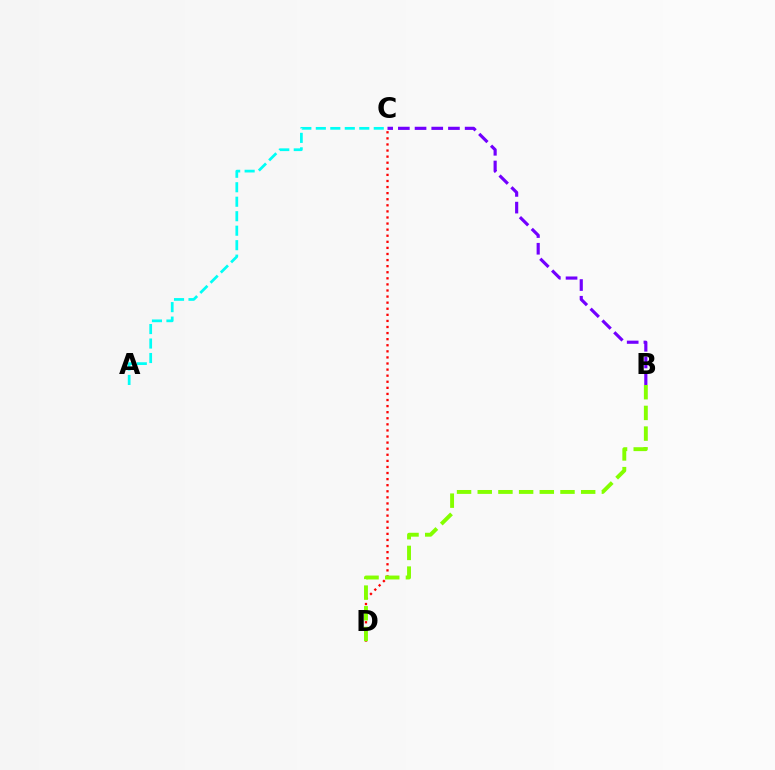{('C', 'D'): [{'color': '#ff0000', 'line_style': 'dotted', 'thickness': 1.65}], ('A', 'C'): [{'color': '#00fff6', 'line_style': 'dashed', 'thickness': 1.97}], ('B', 'D'): [{'color': '#84ff00', 'line_style': 'dashed', 'thickness': 2.81}], ('B', 'C'): [{'color': '#7200ff', 'line_style': 'dashed', 'thickness': 2.27}]}